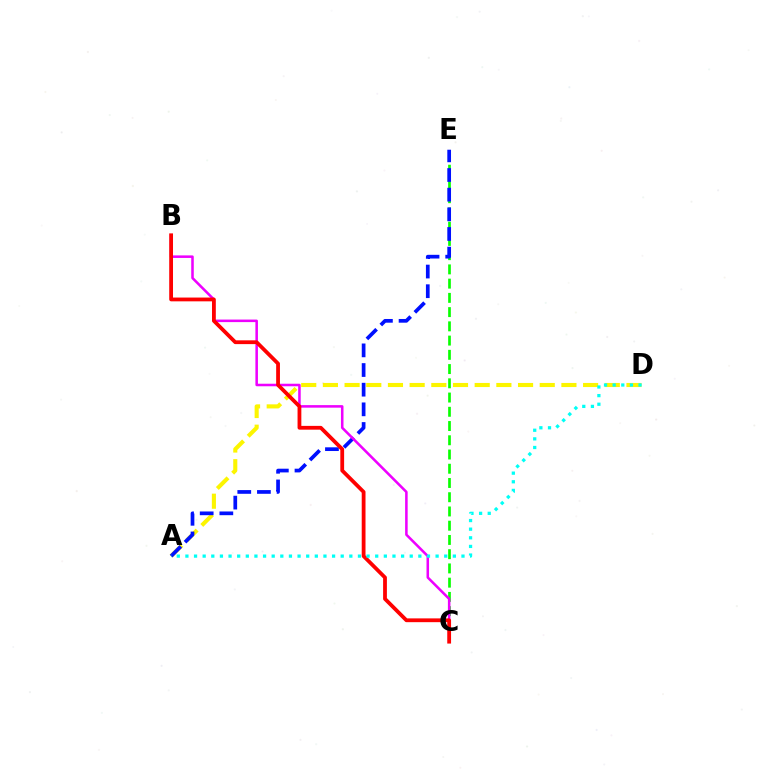{('C', 'E'): [{'color': '#08ff00', 'line_style': 'dashed', 'thickness': 1.93}], ('A', 'D'): [{'color': '#fcf500', 'line_style': 'dashed', 'thickness': 2.95}, {'color': '#00fff6', 'line_style': 'dotted', 'thickness': 2.34}], ('A', 'E'): [{'color': '#0010ff', 'line_style': 'dashed', 'thickness': 2.67}], ('B', 'C'): [{'color': '#ee00ff', 'line_style': 'solid', 'thickness': 1.83}, {'color': '#ff0000', 'line_style': 'solid', 'thickness': 2.73}]}